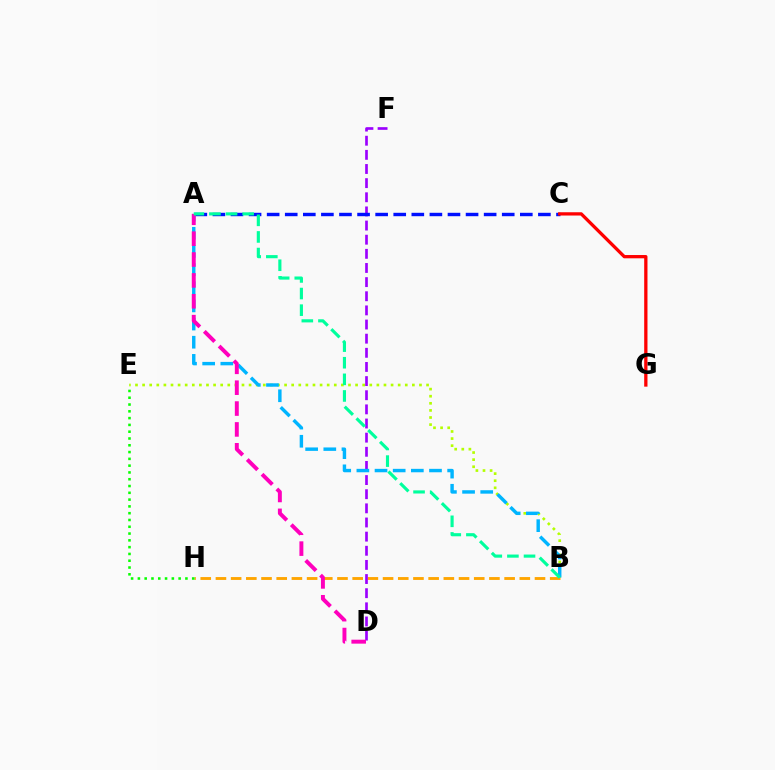{('B', 'H'): [{'color': '#ffa500', 'line_style': 'dashed', 'thickness': 2.06}], ('E', 'H'): [{'color': '#08ff00', 'line_style': 'dotted', 'thickness': 1.85}], ('D', 'F'): [{'color': '#9b00ff', 'line_style': 'dashed', 'thickness': 1.92}], ('B', 'E'): [{'color': '#b3ff00', 'line_style': 'dotted', 'thickness': 1.93}], ('A', 'C'): [{'color': '#0010ff', 'line_style': 'dashed', 'thickness': 2.46}], ('C', 'G'): [{'color': '#ff0000', 'line_style': 'solid', 'thickness': 2.37}], ('A', 'B'): [{'color': '#00b5ff', 'line_style': 'dashed', 'thickness': 2.47}, {'color': '#00ff9d', 'line_style': 'dashed', 'thickness': 2.26}], ('A', 'D'): [{'color': '#ff00bd', 'line_style': 'dashed', 'thickness': 2.83}]}